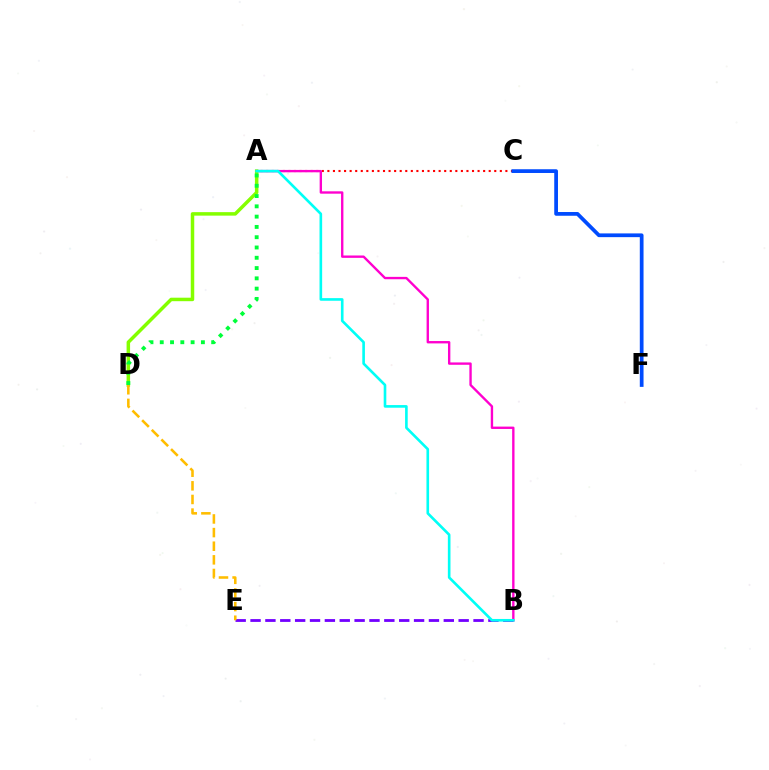{('A', 'C'): [{'color': '#ff0000', 'line_style': 'dotted', 'thickness': 1.51}], ('A', 'B'): [{'color': '#ff00cf', 'line_style': 'solid', 'thickness': 1.7}, {'color': '#00fff6', 'line_style': 'solid', 'thickness': 1.9}], ('C', 'F'): [{'color': '#004bff', 'line_style': 'solid', 'thickness': 2.69}], ('A', 'D'): [{'color': '#84ff00', 'line_style': 'solid', 'thickness': 2.51}, {'color': '#00ff39', 'line_style': 'dotted', 'thickness': 2.79}], ('B', 'E'): [{'color': '#7200ff', 'line_style': 'dashed', 'thickness': 2.02}], ('D', 'E'): [{'color': '#ffbd00', 'line_style': 'dashed', 'thickness': 1.85}]}